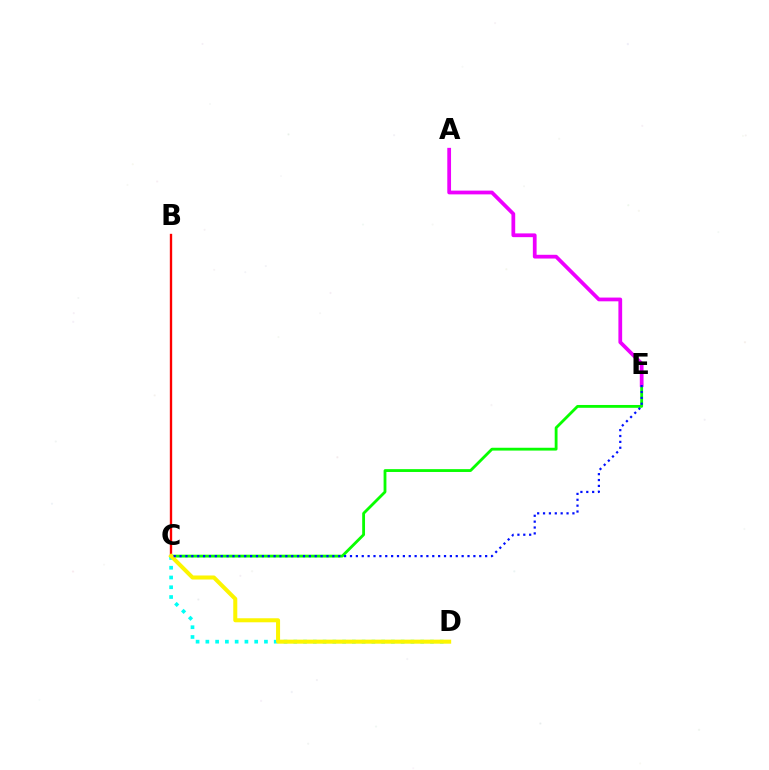{('C', 'D'): [{'color': '#00fff6', 'line_style': 'dotted', 'thickness': 2.65}, {'color': '#fcf500', 'line_style': 'solid', 'thickness': 2.9}], ('B', 'C'): [{'color': '#ff0000', 'line_style': 'solid', 'thickness': 1.69}], ('C', 'E'): [{'color': '#08ff00', 'line_style': 'solid', 'thickness': 2.03}, {'color': '#0010ff', 'line_style': 'dotted', 'thickness': 1.6}], ('A', 'E'): [{'color': '#ee00ff', 'line_style': 'solid', 'thickness': 2.7}]}